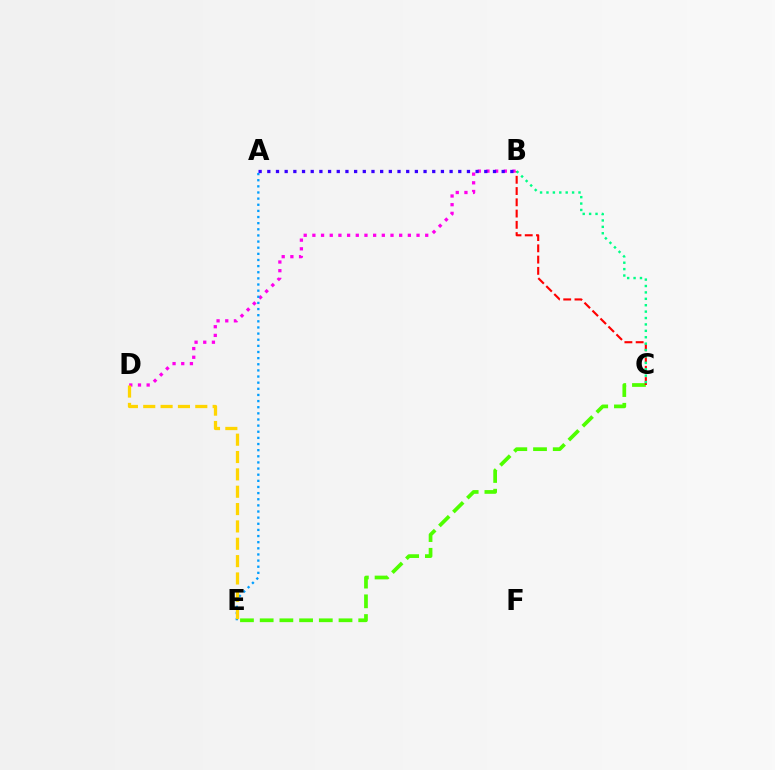{('B', 'D'): [{'color': '#ff00ed', 'line_style': 'dotted', 'thickness': 2.36}], ('C', 'E'): [{'color': '#4fff00', 'line_style': 'dashed', 'thickness': 2.68}], ('B', 'C'): [{'color': '#ff0000', 'line_style': 'dashed', 'thickness': 1.53}, {'color': '#00ff86', 'line_style': 'dotted', 'thickness': 1.74}], ('A', 'E'): [{'color': '#009eff', 'line_style': 'dotted', 'thickness': 1.67}], ('D', 'E'): [{'color': '#ffd500', 'line_style': 'dashed', 'thickness': 2.36}], ('A', 'B'): [{'color': '#3700ff', 'line_style': 'dotted', 'thickness': 2.36}]}